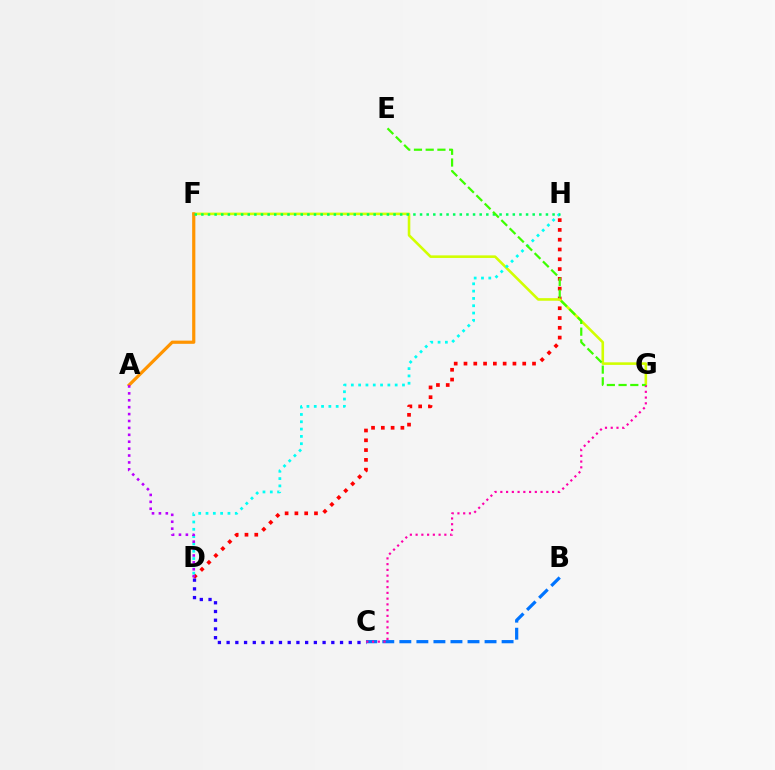{('D', 'H'): [{'color': '#ff0000', 'line_style': 'dotted', 'thickness': 2.66}, {'color': '#00fff6', 'line_style': 'dotted', 'thickness': 1.99}], ('F', 'G'): [{'color': '#d1ff00', 'line_style': 'solid', 'thickness': 1.87}], ('A', 'F'): [{'color': '#ff9400', 'line_style': 'solid', 'thickness': 2.3}], ('C', 'D'): [{'color': '#2500ff', 'line_style': 'dotted', 'thickness': 2.37}], ('B', 'C'): [{'color': '#0074ff', 'line_style': 'dashed', 'thickness': 2.32}], ('F', 'H'): [{'color': '#00ff5c', 'line_style': 'dotted', 'thickness': 1.8}], ('C', 'G'): [{'color': '#ff00ac', 'line_style': 'dotted', 'thickness': 1.56}], ('E', 'G'): [{'color': '#3dff00', 'line_style': 'dashed', 'thickness': 1.59}], ('A', 'D'): [{'color': '#b900ff', 'line_style': 'dotted', 'thickness': 1.88}]}